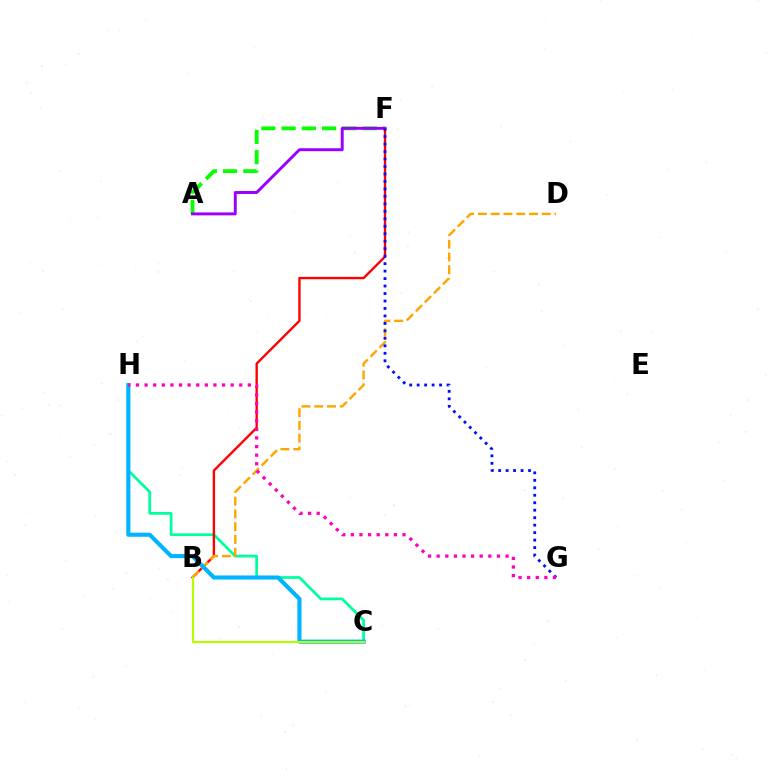{('A', 'F'): [{'color': '#08ff00', 'line_style': 'dashed', 'thickness': 2.75}, {'color': '#9b00ff', 'line_style': 'solid', 'thickness': 2.11}], ('C', 'H'): [{'color': '#00ff9d', 'line_style': 'solid', 'thickness': 1.97}, {'color': '#00b5ff', 'line_style': 'solid', 'thickness': 2.95}], ('B', 'F'): [{'color': '#ff0000', 'line_style': 'solid', 'thickness': 1.7}], ('B', 'D'): [{'color': '#ffa500', 'line_style': 'dashed', 'thickness': 1.73}], ('F', 'G'): [{'color': '#0010ff', 'line_style': 'dotted', 'thickness': 2.03}], ('B', 'C'): [{'color': '#b3ff00', 'line_style': 'solid', 'thickness': 1.55}], ('G', 'H'): [{'color': '#ff00bd', 'line_style': 'dotted', 'thickness': 2.34}]}